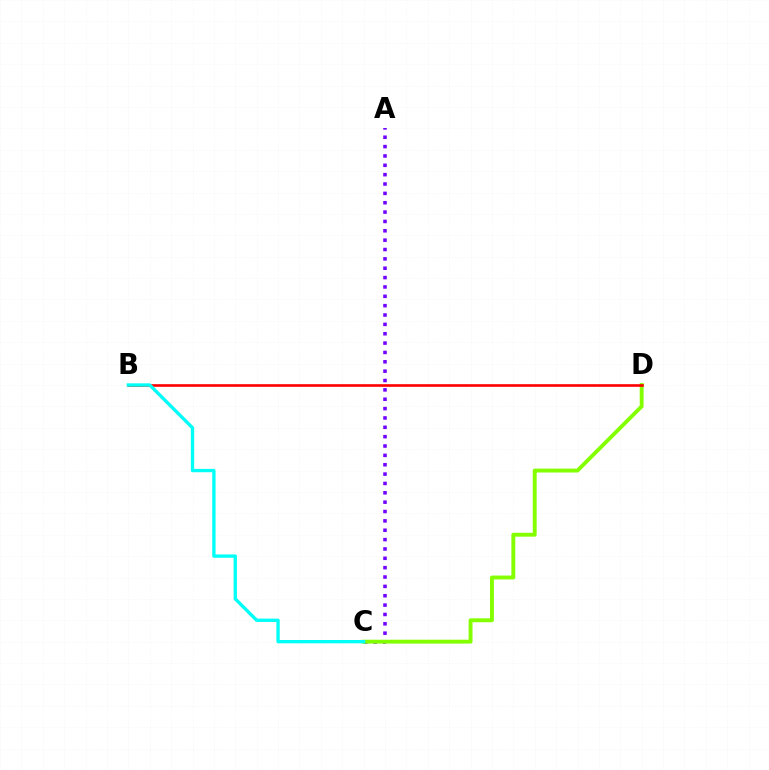{('A', 'C'): [{'color': '#7200ff', 'line_style': 'dotted', 'thickness': 2.54}], ('C', 'D'): [{'color': '#84ff00', 'line_style': 'solid', 'thickness': 2.81}], ('B', 'D'): [{'color': '#ff0000', 'line_style': 'solid', 'thickness': 1.89}], ('B', 'C'): [{'color': '#00fff6', 'line_style': 'solid', 'thickness': 2.4}]}